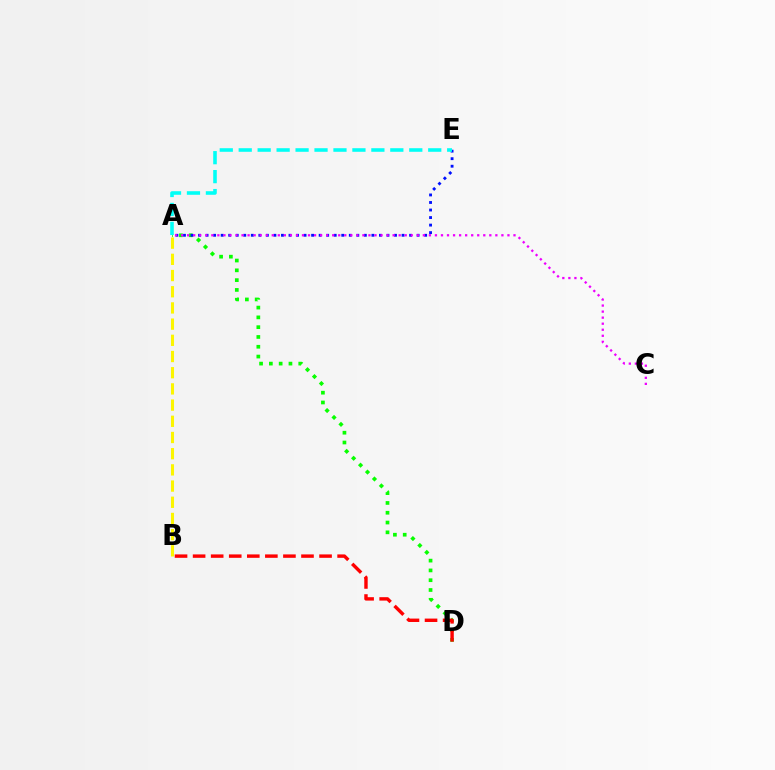{('A', 'D'): [{'color': '#08ff00', 'line_style': 'dotted', 'thickness': 2.66}], ('A', 'E'): [{'color': '#0010ff', 'line_style': 'dotted', 'thickness': 2.05}, {'color': '#00fff6', 'line_style': 'dashed', 'thickness': 2.57}], ('A', 'C'): [{'color': '#ee00ff', 'line_style': 'dotted', 'thickness': 1.64}], ('B', 'D'): [{'color': '#ff0000', 'line_style': 'dashed', 'thickness': 2.45}], ('A', 'B'): [{'color': '#fcf500', 'line_style': 'dashed', 'thickness': 2.2}]}